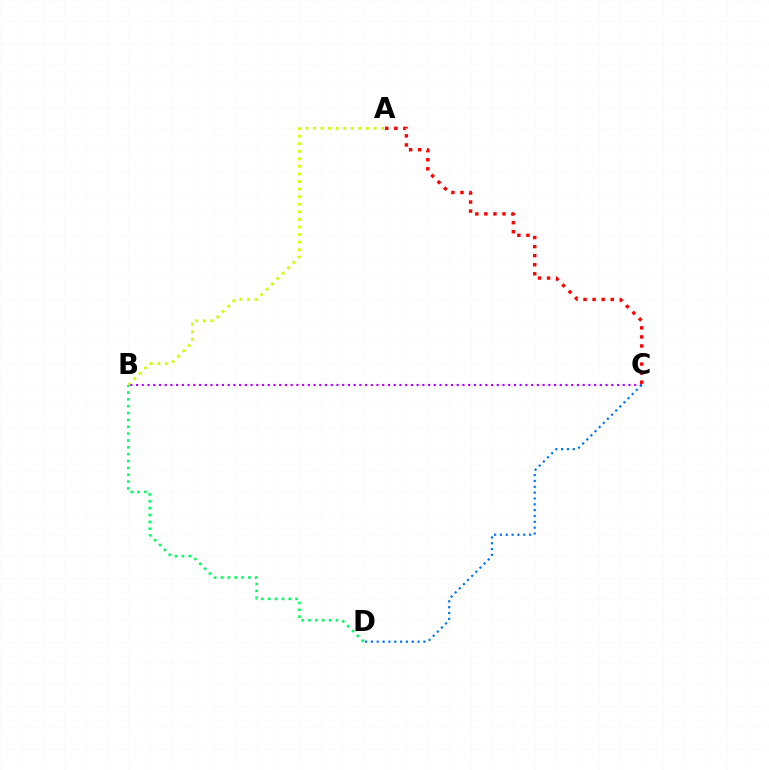{('A', 'B'): [{'color': '#d1ff00', 'line_style': 'dotted', 'thickness': 2.06}], ('B', 'C'): [{'color': '#b900ff', 'line_style': 'dotted', 'thickness': 1.56}], ('A', 'C'): [{'color': '#ff0000', 'line_style': 'dotted', 'thickness': 2.46}], ('B', 'D'): [{'color': '#00ff5c', 'line_style': 'dotted', 'thickness': 1.86}], ('C', 'D'): [{'color': '#0074ff', 'line_style': 'dotted', 'thickness': 1.59}]}